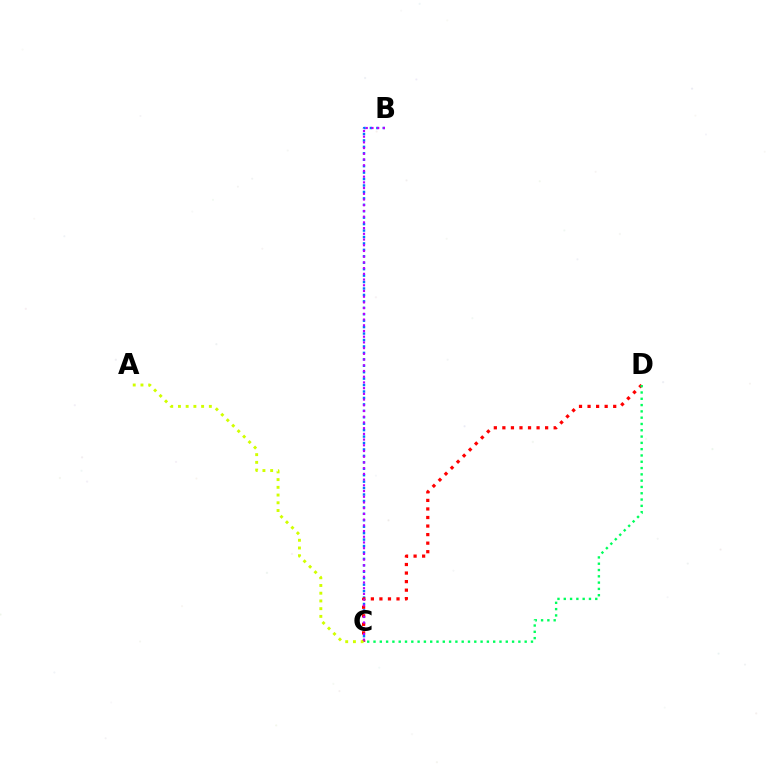{('B', 'C'): [{'color': '#0074ff', 'line_style': 'dotted', 'thickness': 1.75}, {'color': '#b900ff', 'line_style': 'dotted', 'thickness': 1.55}], ('C', 'D'): [{'color': '#ff0000', 'line_style': 'dotted', 'thickness': 2.32}, {'color': '#00ff5c', 'line_style': 'dotted', 'thickness': 1.71}], ('A', 'C'): [{'color': '#d1ff00', 'line_style': 'dotted', 'thickness': 2.1}]}